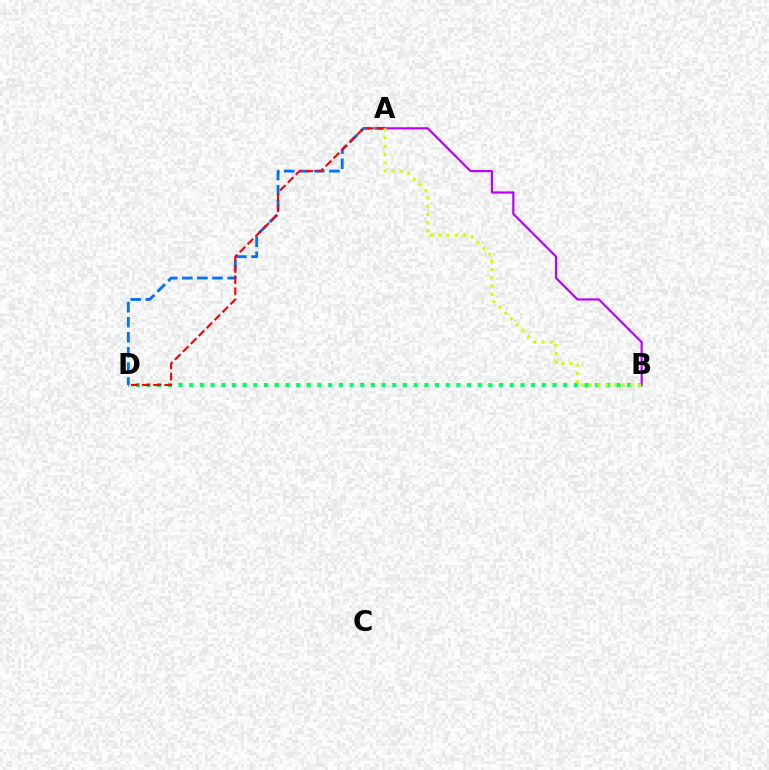{('B', 'D'): [{'color': '#00ff5c', 'line_style': 'dotted', 'thickness': 2.9}], ('A', 'B'): [{'color': '#b900ff', 'line_style': 'solid', 'thickness': 1.56}, {'color': '#d1ff00', 'line_style': 'dotted', 'thickness': 2.23}], ('A', 'D'): [{'color': '#0074ff', 'line_style': 'dashed', 'thickness': 2.05}, {'color': '#ff0000', 'line_style': 'dashed', 'thickness': 1.52}]}